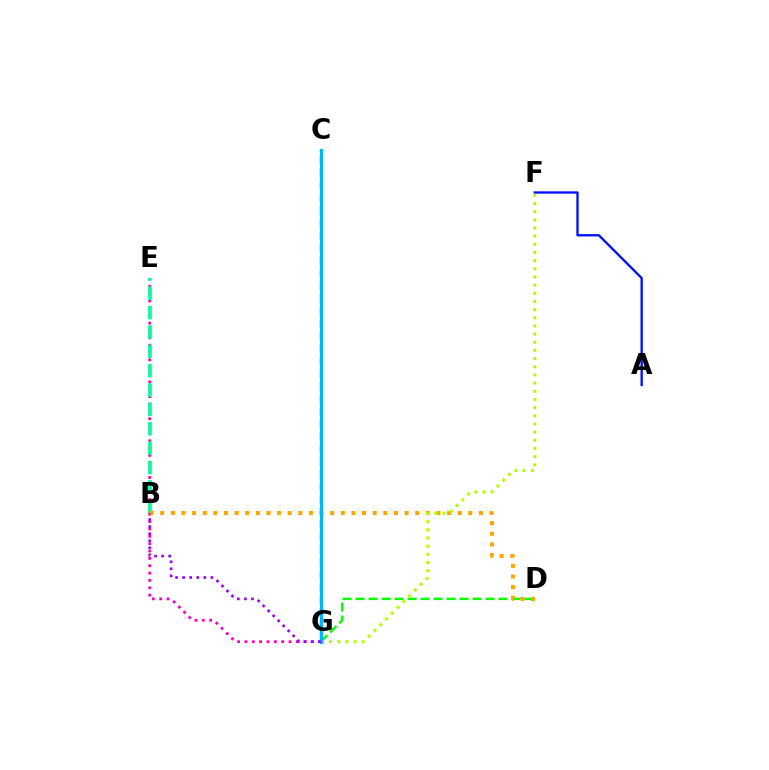{('E', 'G'): [{'color': '#ff00bd', 'line_style': 'dotted', 'thickness': 2.0}], ('C', 'G'): [{'color': '#ff0000', 'line_style': 'dashed', 'thickness': 1.71}, {'color': '#00b5ff', 'line_style': 'solid', 'thickness': 2.22}], ('B', 'E'): [{'color': '#00ff9d', 'line_style': 'dashed', 'thickness': 2.63}], ('D', 'G'): [{'color': '#08ff00', 'line_style': 'dashed', 'thickness': 1.77}], ('A', 'F'): [{'color': '#0010ff', 'line_style': 'solid', 'thickness': 1.68}], ('B', 'D'): [{'color': '#ffa500', 'line_style': 'dotted', 'thickness': 2.89}], ('F', 'G'): [{'color': '#b3ff00', 'line_style': 'dotted', 'thickness': 2.22}], ('B', 'G'): [{'color': '#9b00ff', 'line_style': 'dotted', 'thickness': 1.92}]}